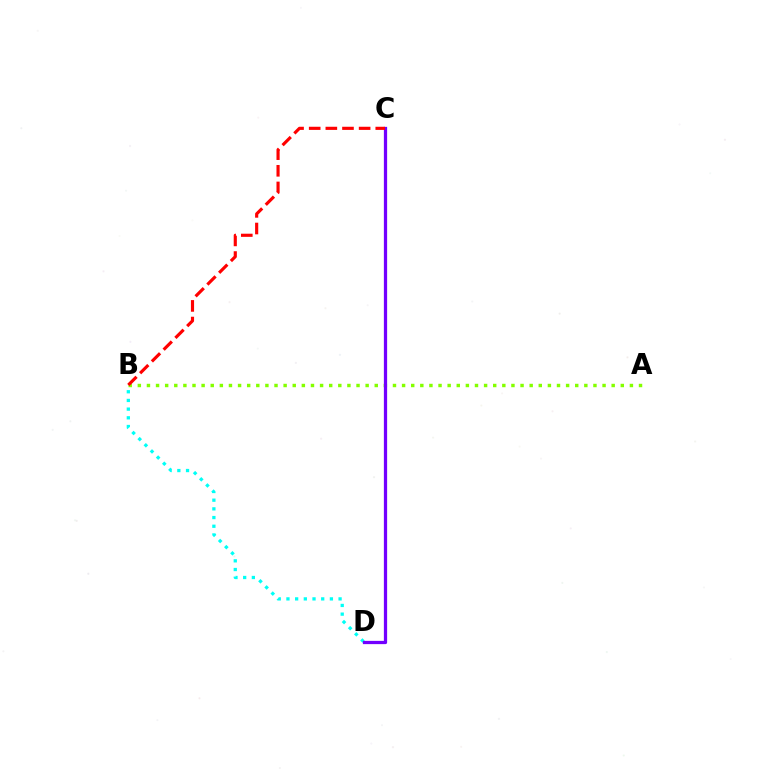{('A', 'B'): [{'color': '#84ff00', 'line_style': 'dotted', 'thickness': 2.48}], ('B', 'D'): [{'color': '#00fff6', 'line_style': 'dotted', 'thickness': 2.36}], ('C', 'D'): [{'color': '#7200ff', 'line_style': 'solid', 'thickness': 2.34}], ('B', 'C'): [{'color': '#ff0000', 'line_style': 'dashed', 'thickness': 2.26}]}